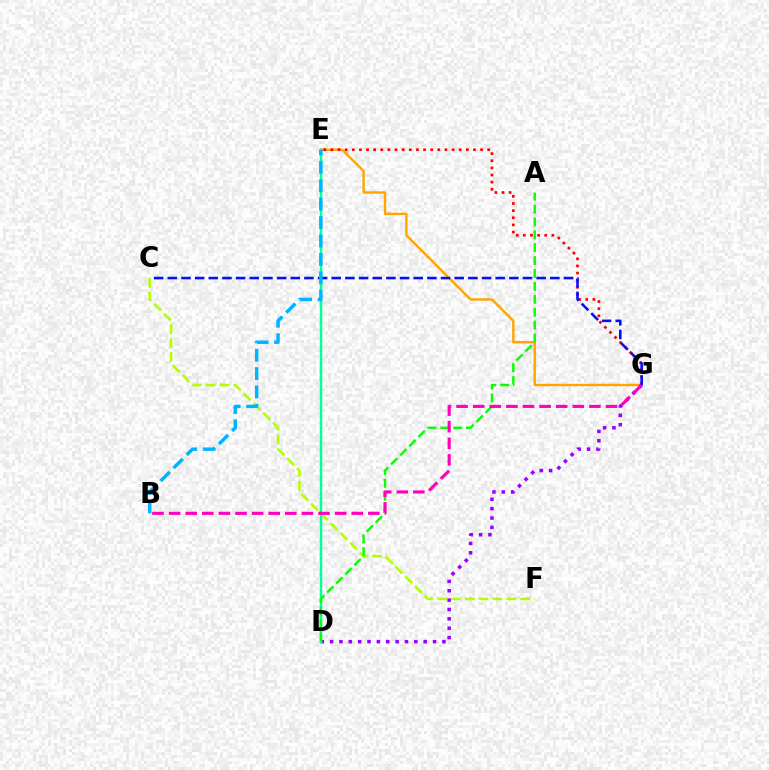{('E', 'G'): [{'color': '#ffa500', 'line_style': 'solid', 'thickness': 1.73}, {'color': '#ff0000', 'line_style': 'dotted', 'thickness': 1.94}], ('D', 'G'): [{'color': '#9b00ff', 'line_style': 'dotted', 'thickness': 2.54}], ('C', 'F'): [{'color': '#b3ff00', 'line_style': 'dashed', 'thickness': 1.88}], ('D', 'E'): [{'color': '#00ff9d', 'line_style': 'solid', 'thickness': 1.77}], ('A', 'D'): [{'color': '#08ff00', 'line_style': 'dashed', 'thickness': 1.75}], ('B', 'G'): [{'color': '#ff00bd', 'line_style': 'dashed', 'thickness': 2.26}], ('C', 'G'): [{'color': '#0010ff', 'line_style': 'dashed', 'thickness': 1.86}], ('B', 'E'): [{'color': '#00b5ff', 'line_style': 'dashed', 'thickness': 2.5}]}